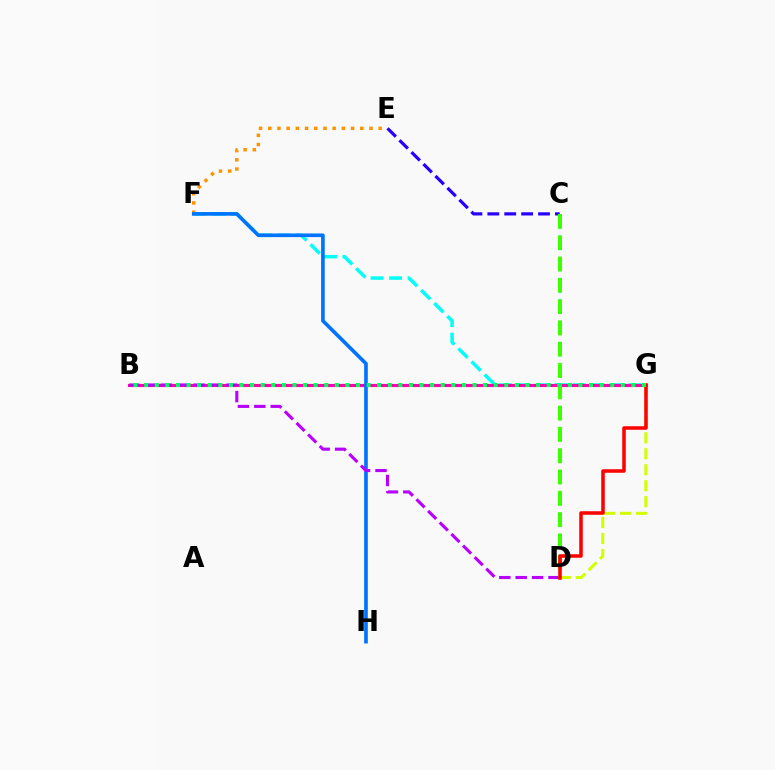{('F', 'G'): [{'color': '#00fff6', 'line_style': 'dashed', 'thickness': 2.51}], ('B', 'G'): [{'color': '#ff00ac', 'line_style': 'solid', 'thickness': 2.24}, {'color': '#00ff5c', 'line_style': 'dotted', 'thickness': 2.88}], ('E', 'F'): [{'color': '#ff9400', 'line_style': 'dotted', 'thickness': 2.5}], ('F', 'H'): [{'color': '#0074ff', 'line_style': 'solid', 'thickness': 2.63}], ('D', 'G'): [{'color': '#d1ff00', 'line_style': 'dashed', 'thickness': 2.17}, {'color': '#ff0000', 'line_style': 'solid', 'thickness': 2.54}], ('B', 'D'): [{'color': '#b900ff', 'line_style': 'dashed', 'thickness': 2.23}], ('C', 'E'): [{'color': '#2500ff', 'line_style': 'dashed', 'thickness': 2.3}], ('C', 'D'): [{'color': '#3dff00', 'line_style': 'dashed', 'thickness': 2.89}]}